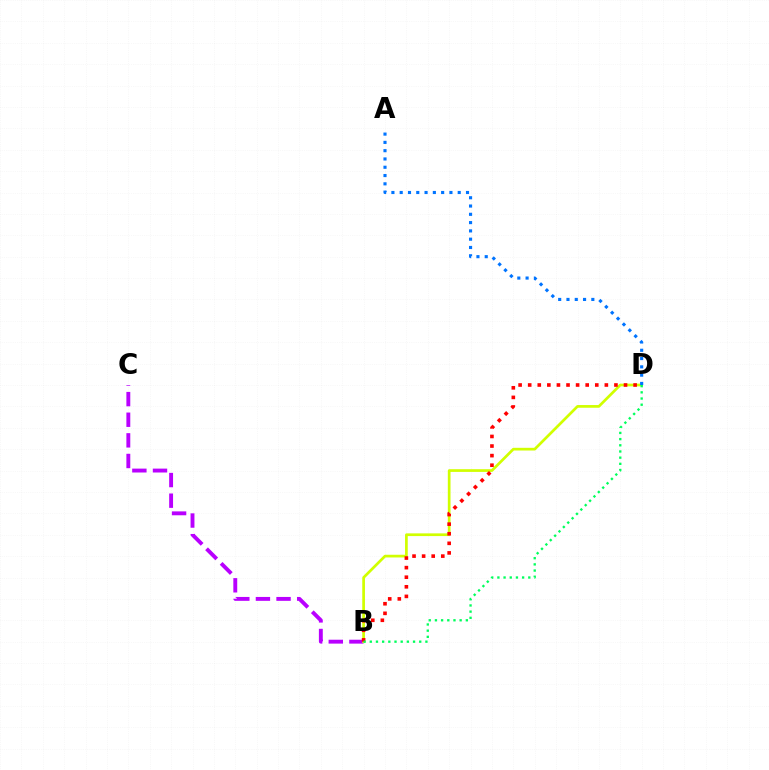{('B', 'C'): [{'color': '#b900ff', 'line_style': 'dashed', 'thickness': 2.8}], ('B', 'D'): [{'color': '#d1ff00', 'line_style': 'solid', 'thickness': 1.95}, {'color': '#ff0000', 'line_style': 'dotted', 'thickness': 2.6}, {'color': '#00ff5c', 'line_style': 'dotted', 'thickness': 1.68}], ('A', 'D'): [{'color': '#0074ff', 'line_style': 'dotted', 'thickness': 2.25}]}